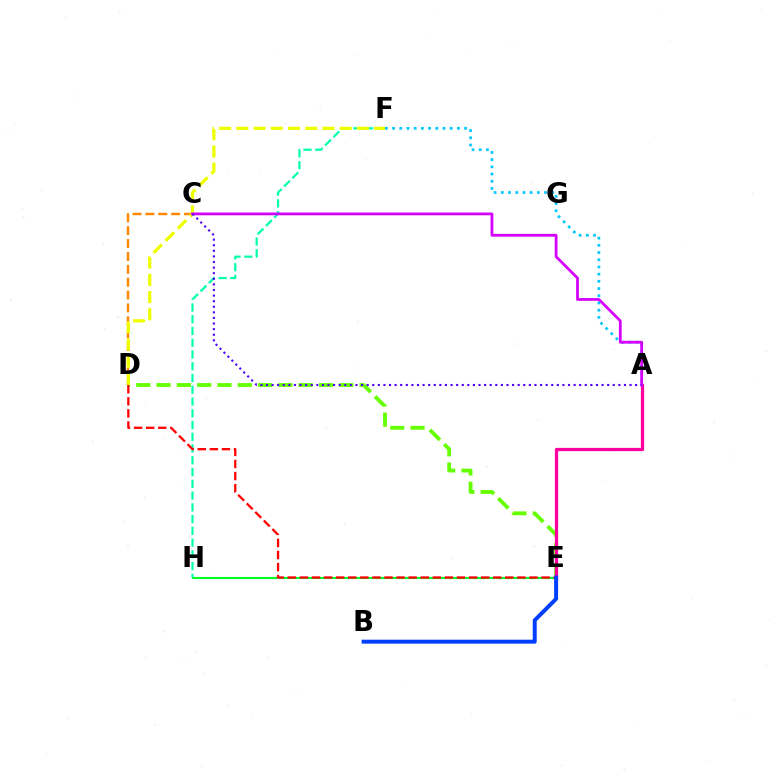{('A', 'F'): [{'color': '#00c7ff', 'line_style': 'dotted', 'thickness': 1.96}], ('D', 'E'): [{'color': '#66ff00', 'line_style': 'dashed', 'thickness': 2.76}, {'color': '#ff0000', 'line_style': 'dashed', 'thickness': 1.64}], ('C', 'D'): [{'color': '#ff8800', 'line_style': 'dashed', 'thickness': 1.75}], ('E', 'H'): [{'color': '#00ff27', 'line_style': 'solid', 'thickness': 1.51}], ('F', 'H'): [{'color': '#00ffaf', 'line_style': 'dashed', 'thickness': 1.6}], ('A', 'E'): [{'color': '#ff00a0', 'line_style': 'solid', 'thickness': 2.35}], ('D', 'F'): [{'color': '#eeff00', 'line_style': 'dashed', 'thickness': 2.34}], ('A', 'C'): [{'color': '#d600ff', 'line_style': 'solid', 'thickness': 2.0}, {'color': '#4f00ff', 'line_style': 'dotted', 'thickness': 1.52}], ('B', 'E'): [{'color': '#003fff', 'line_style': 'solid', 'thickness': 2.85}]}